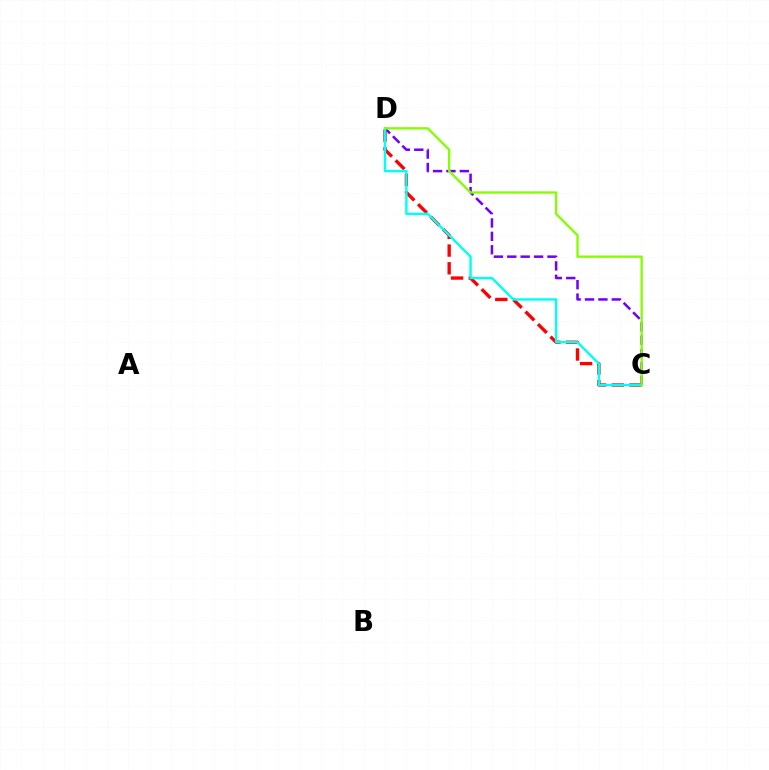{('C', 'D'): [{'color': '#ff0000', 'line_style': 'dashed', 'thickness': 2.4}, {'color': '#7200ff', 'line_style': 'dashed', 'thickness': 1.82}, {'color': '#00fff6', 'line_style': 'solid', 'thickness': 1.73}, {'color': '#84ff00', 'line_style': 'solid', 'thickness': 1.68}]}